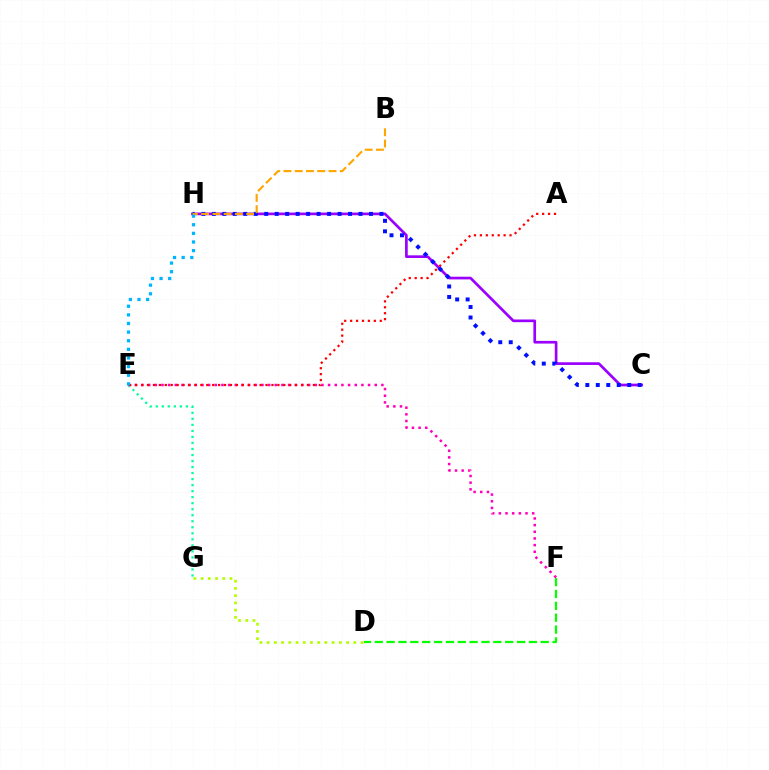{('E', 'G'): [{'color': '#00ff9d', 'line_style': 'dotted', 'thickness': 1.64}], ('D', 'G'): [{'color': '#b3ff00', 'line_style': 'dotted', 'thickness': 1.96}], ('C', 'H'): [{'color': '#9b00ff', 'line_style': 'solid', 'thickness': 1.94}, {'color': '#0010ff', 'line_style': 'dotted', 'thickness': 2.85}], ('D', 'F'): [{'color': '#08ff00', 'line_style': 'dashed', 'thickness': 1.61}], ('E', 'F'): [{'color': '#ff00bd', 'line_style': 'dotted', 'thickness': 1.81}], ('A', 'E'): [{'color': '#ff0000', 'line_style': 'dotted', 'thickness': 1.61}], ('B', 'H'): [{'color': '#ffa500', 'line_style': 'dashed', 'thickness': 1.53}], ('E', 'H'): [{'color': '#00b5ff', 'line_style': 'dotted', 'thickness': 2.34}]}